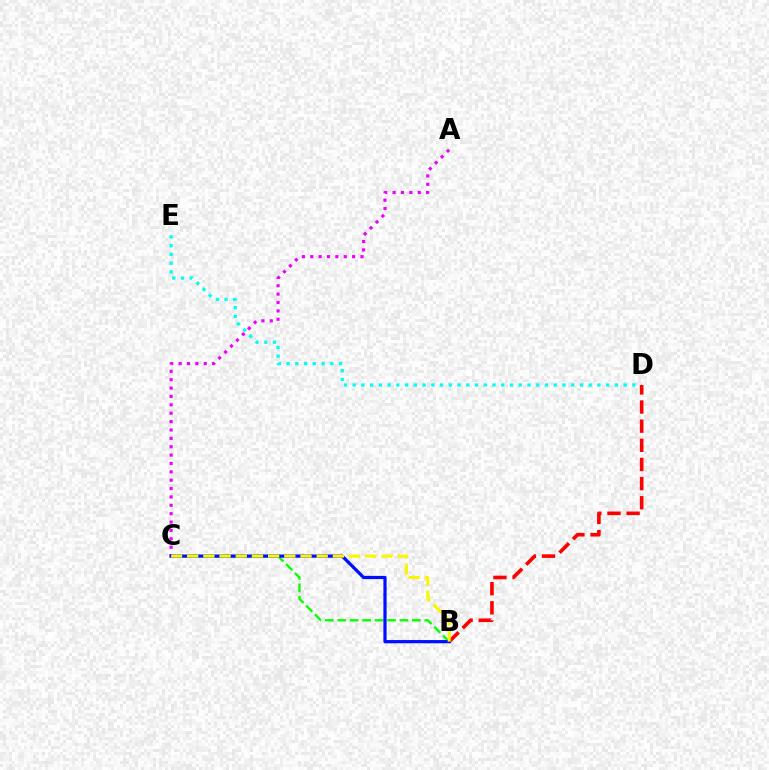{('B', 'C'): [{'color': '#08ff00', 'line_style': 'dashed', 'thickness': 1.69}, {'color': '#0010ff', 'line_style': 'solid', 'thickness': 2.32}, {'color': '#fcf500', 'line_style': 'dashed', 'thickness': 2.2}], ('D', 'E'): [{'color': '#00fff6', 'line_style': 'dotted', 'thickness': 2.38}], ('B', 'D'): [{'color': '#ff0000', 'line_style': 'dashed', 'thickness': 2.6}], ('A', 'C'): [{'color': '#ee00ff', 'line_style': 'dotted', 'thickness': 2.28}]}